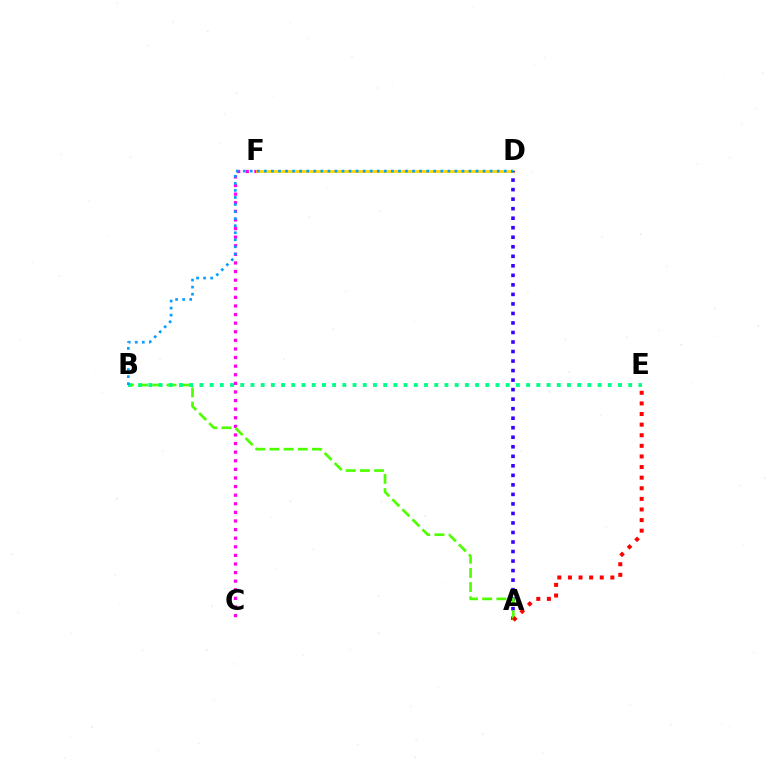{('C', 'F'): [{'color': '#ff00ed', 'line_style': 'dotted', 'thickness': 2.34}], ('D', 'F'): [{'color': '#ffd500', 'line_style': 'solid', 'thickness': 2.01}], ('A', 'D'): [{'color': '#3700ff', 'line_style': 'dotted', 'thickness': 2.59}], ('A', 'B'): [{'color': '#4fff00', 'line_style': 'dashed', 'thickness': 1.93}], ('B', 'E'): [{'color': '#00ff86', 'line_style': 'dotted', 'thickness': 2.77}], ('A', 'E'): [{'color': '#ff0000', 'line_style': 'dotted', 'thickness': 2.88}], ('B', 'D'): [{'color': '#009eff', 'line_style': 'dotted', 'thickness': 1.92}]}